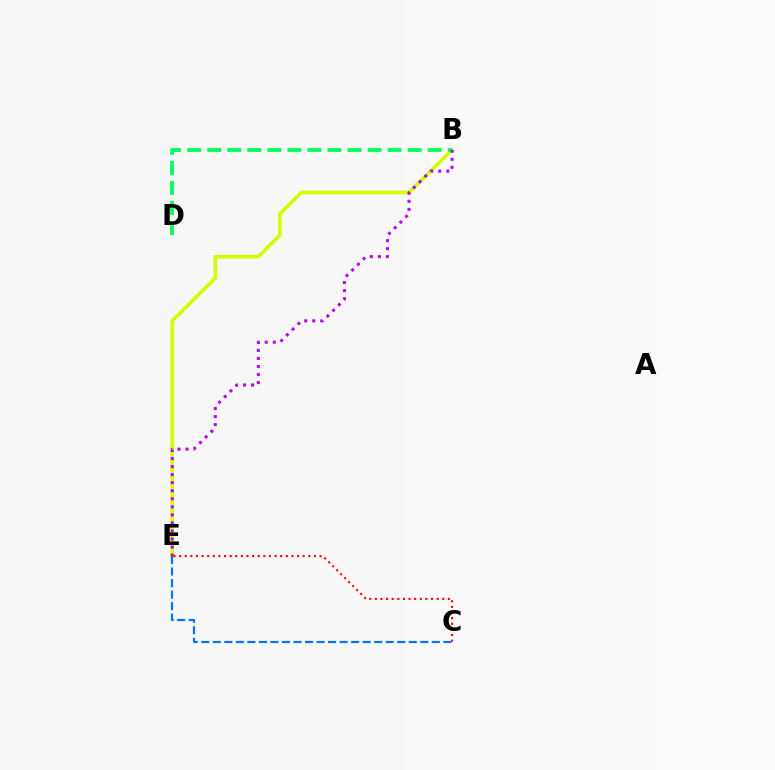{('B', 'E'): [{'color': '#d1ff00', 'line_style': 'solid', 'thickness': 2.62}, {'color': '#b900ff', 'line_style': 'dotted', 'thickness': 2.19}], ('B', 'D'): [{'color': '#00ff5c', 'line_style': 'dashed', 'thickness': 2.72}], ('C', 'E'): [{'color': '#0074ff', 'line_style': 'dashed', 'thickness': 1.57}, {'color': '#ff0000', 'line_style': 'dotted', 'thickness': 1.53}]}